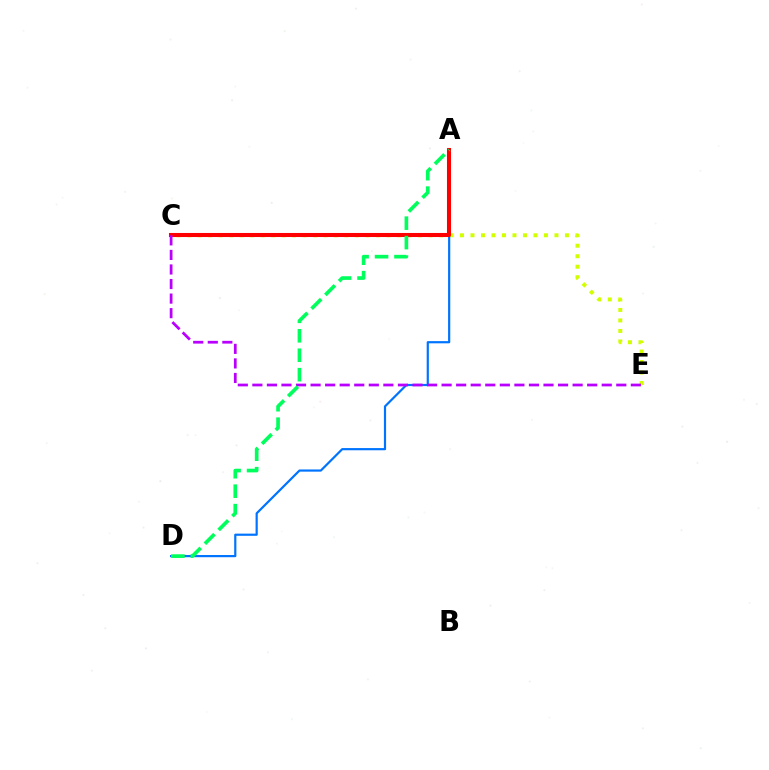{('C', 'E'): [{'color': '#d1ff00', 'line_style': 'dotted', 'thickness': 2.85}, {'color': '#b900ff', 'line_style': 'dashed', 'thickness': 1.98}], ('A', 'D'): [{'color': '#0074ff', 'line_style': 'solid', 'thickness': 1.58}, {'color': '#00ff5c', 'line_style': 'dashed', 'thickness': 2.64}], ('A', 'C'): [{'color': '#ff0000', 'line_style': 'solid', 'thickness': 2.92}]}